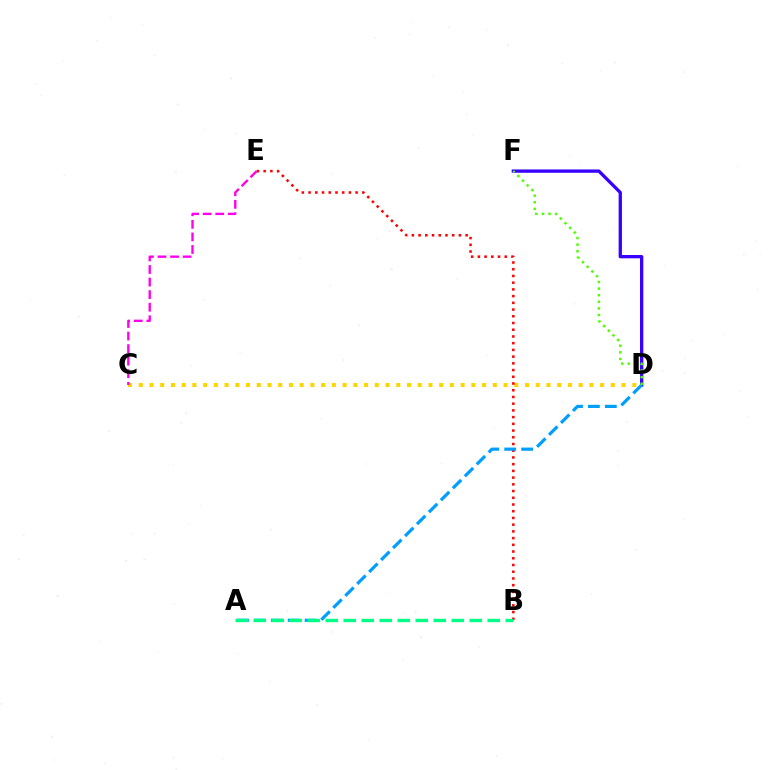{('C', 'D'): [{'color': '#ffd500', 'line_style': 'dotted', 'thickness': 2.92}], ('D', 'F'): [{'color': '#3700ff', 'line_style': 'solid', 'thickness': 2.38}, {'color': '#4fff00', 'line_style': 'dotted', 'thickness': 1.79}], ('C', 'E'): [{'color': '#ff00ed', 'line_style': 'dashed', 'thickness': 1.71}], ('B', 'E'): [{'color': '#ff0000', 'line_style': 'dotted', 'thickness': 1.83}], ('A', 'D'): [{'color': '#009eff', 'line_style': 'dashed', 'thickness': 2.3}], ('A', 'B'): [{'color': '#00ff86', 'line_style': 'dashed', 'thickness': 2.45}]}